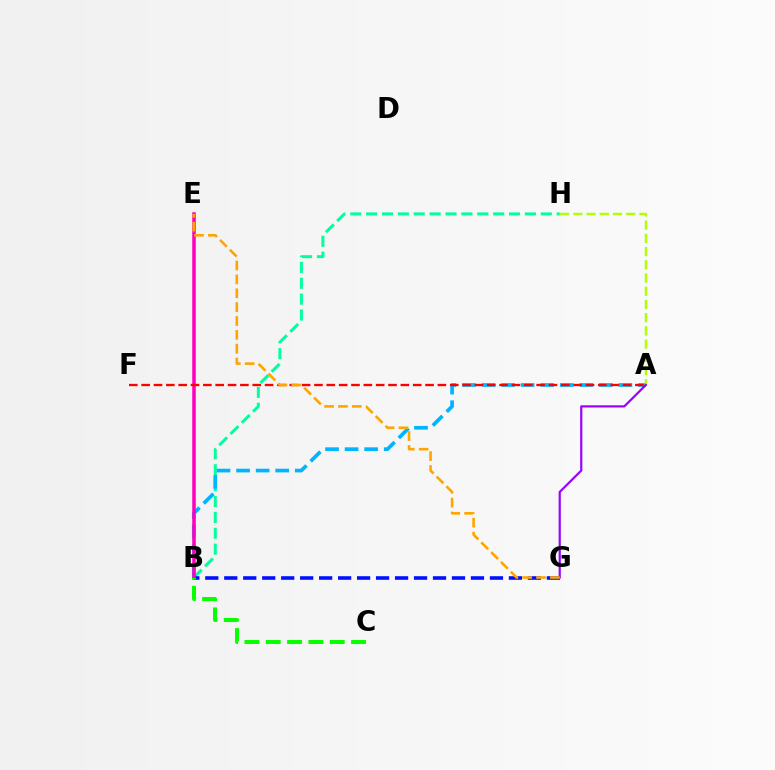{('B', 'H'): [{'color': '#00ff9d', 'line_style': 'dashed', 'thickness': 2.16}], ('A', 'B'): [{'color': '#00b5ff', 'line_style': 'dashed', 'thickness': 2.66}], ('B', 'G'): [{'color': '#0010ff', 'line_style': 'dashed', 'thickness': 2.58}], ('B', 'E'): [{'color': '#ff00bd', 'line_style': 'solid', 'thickness': 2.54}], ('A', 'H'): [{'color': '#b3ff00', 'line_style': 'dashed', 'thickness': 1.8}], ('A', 'F'): [{'color': '#ff0000', 'line_style': 'dashed', 'thickness': 1.68}], ('A', 'G'): [{'color': '#9b00ff', 'line_style': 'solid', 'thickness': 1.57}], ('E', 'G'): [{'color': '#ffa500', 'line_style': 'dashed', 'thickness': 1.88}], ('B', 'C'): [{'color': '#08ff00', 'line_style': 'dashed', 'thickness': 2.9}]}